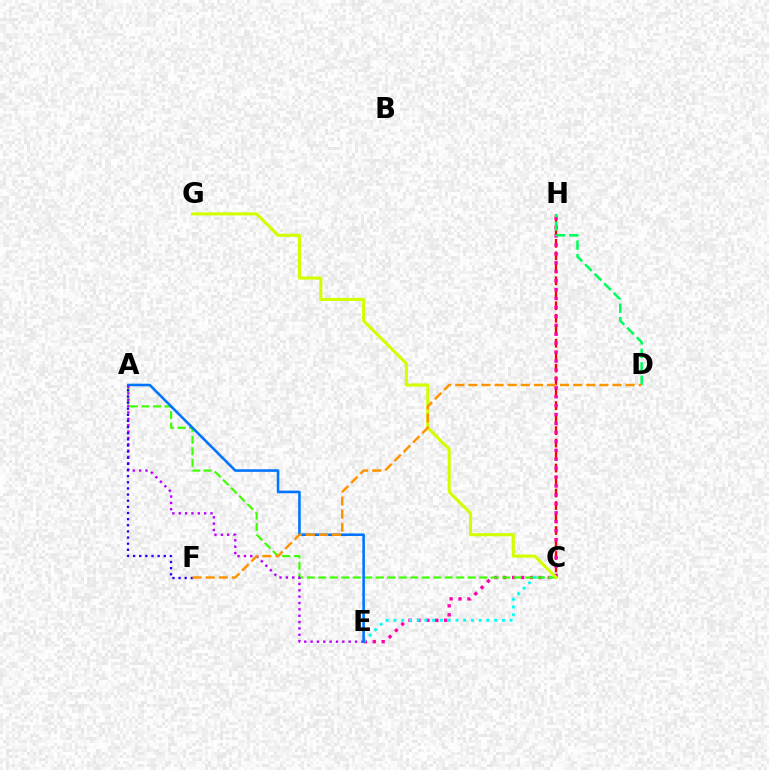{('C', 'H'): [{'color': '#ff0000', 'line_style': 'dashed', 'thickness': 1.7}], ('E', 'H'): [{'color': '#ff00ac', 'line_style': 'dotted', 'thickness': 2.43}], ('C', 'E'): [{'color': '#00fff6', 'line_style': 'dotted', 'thickness': 2.1}], ('A', 'C'): [{'color': '#3dff00', 'line_style': 'dashed', 'thickness': 1.56}], ('D', 'H'): [{'color': '#00ff5c', 'line_style': 'dashed', 'thickness': 1.83}], ('A', 'E'): [{'color': '#b900ff', 'line_style': 'dotted', 'thickness': 1.73}, {'color': '#0074ff', 'line_style': 'solid', 'thickness': 1.86}], ('C', 'G'): [{'color': '#d1ff00', 'line_style': 'solid', 'thickness': 2.22}], ('A', 'F'): [{'color': '#2500ff', 'line_style': 'dotted', 'thickness': 1.67}], ('D', 'F'): [{'color': '#ff9400', 'line_style': 'dashed', 'thickness': 1.78}]}